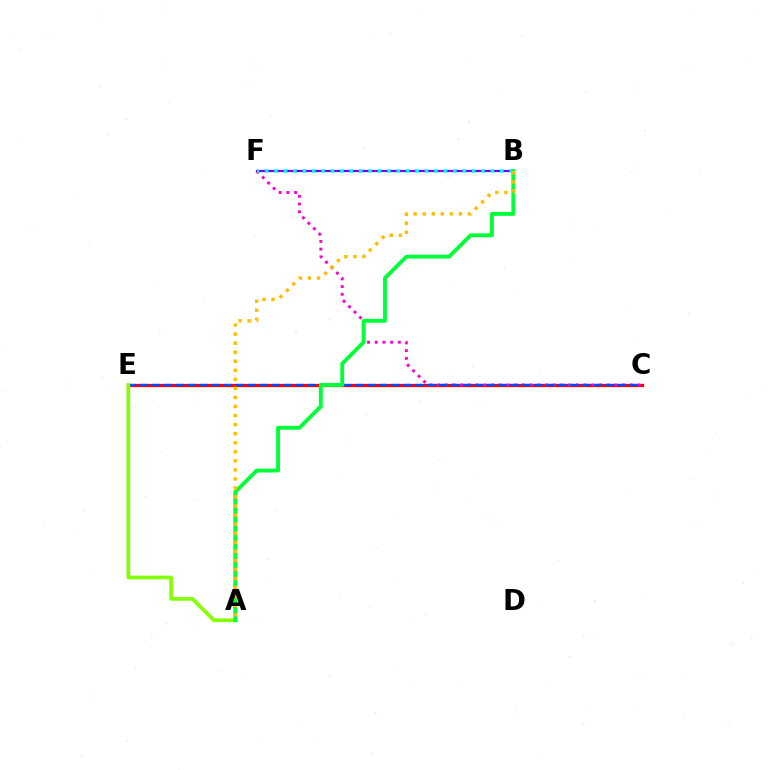{('C', 'E'): [{'color': '#ff0000', 'line_style': 'solid', 'thickness': 2.34}, {'color': '#004bff', 'line_style': 'dashed', 'thickness': 1.62}], ('C', 'F'): [{'color': '#ff00cf', 'line_style': 'dotted', 'thickness': 2.1}], ('B', 'F'): [{'color': '#7200ff', 'line_style': 'solid', 'thickness': 1.62}, {'color': '#00fff6', 'line_style': 'dotted', 'thickness': 2.56}], ('A', 'E'): [{'color': '#84ff00', 'line_style': 'solid', 'thickness': 2.64}], ('A', 'B'): [{'color': '#00ff39', 'line_style': 'solid', 'thickness': 2.79}, {'color': '#ffbd00', 'line_style': 'dotted', 'thickness': 2.46}]}